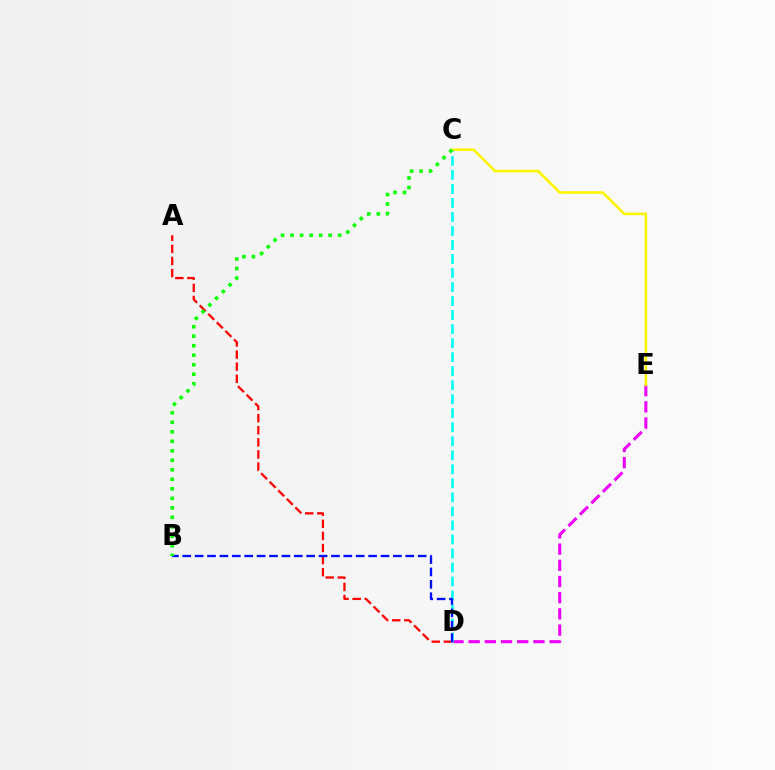{('A', 'D'): [{'color': '#ff0000', 'line_style': 'dashed', 'thickness': 1.64}], ('D', 'E'): [{'color': '#ee00ff', 'line_style': 'dashed', 'thickness': 2.2}], ('C', 'E'): [{'color': '#fcf500', 'line_style': 'solid', 'thickness': 1.88}], ('C', 'D'): [{'color': '#00fff6', 'line_style': 'dashed', 'thickness': 1.9}], ('B', 'D'): [{'color': '#0010ff', 'line_style': 'dashed', 'thickness': 1.68}], ('B', 'C'): [{'color': '#08ff00', 'line_style': 'dotted', 'thickness': 2.58}]}